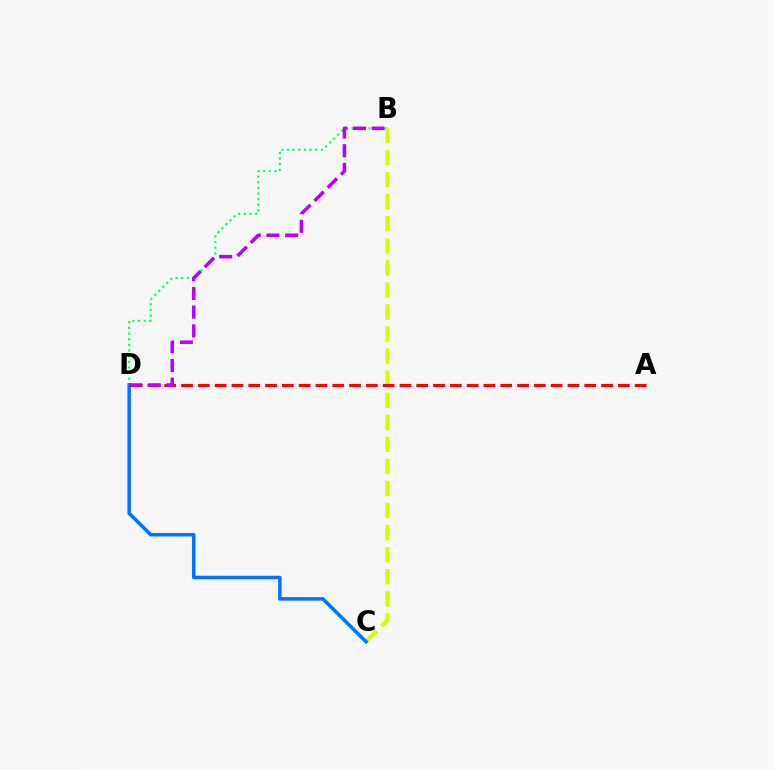{('B', 'D'): [{'color': '#00ff5c', 'line_style': 'dotted', 'thickness': 1.53}, {'color': '#b900ff', 'line_style': 'dashed', 'thickness': 2.54}], ('B', 'C'): [{'color': '#d1ff00', 'line_style': 'dashed', 'thickness': 3.0}], ('C', 'D'): [{'color': '#0074ff', 'line_style': 'solid', 'thickness': 2.55}], ('A', 'D'): [{'color': '#ff0000', 'line_style': 'dashed', 'thickness': 2.28}]}